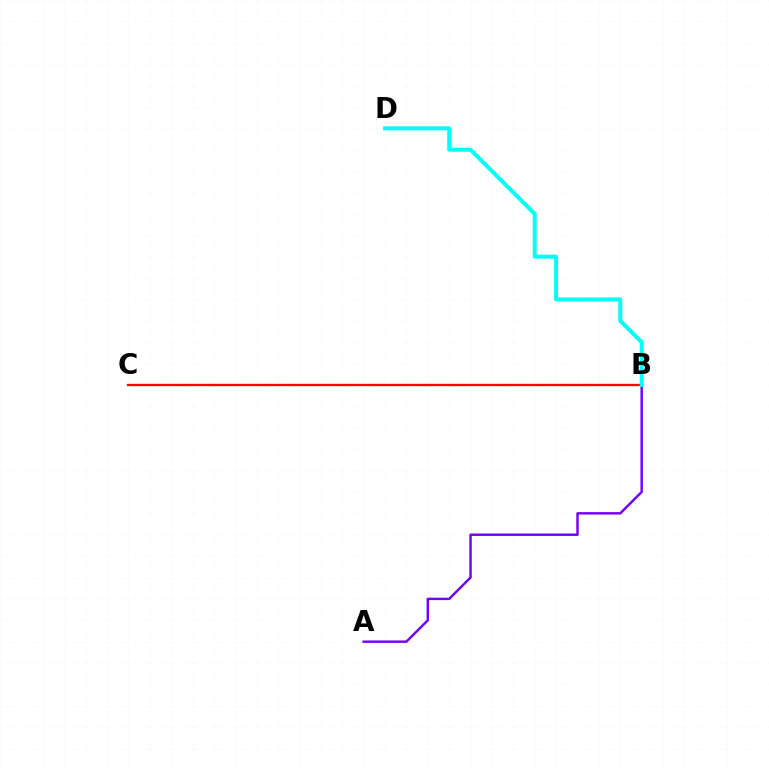{('B', 'C'): [{'color': '#84ff00', 'line_style': 'dashed', 'thickness': 1.55}, {'color': '#ff0000', 'line_style': 'solid', 'thickness': 1.65}], ('A', 'B'): [{'color': '#7200ff', 'line_style': 'solid', 'thickness': 1.75}], ('B', 'D'): [{'color': '#00fff6', 'line_style': 'solid', 'thickness': 2.87}]}